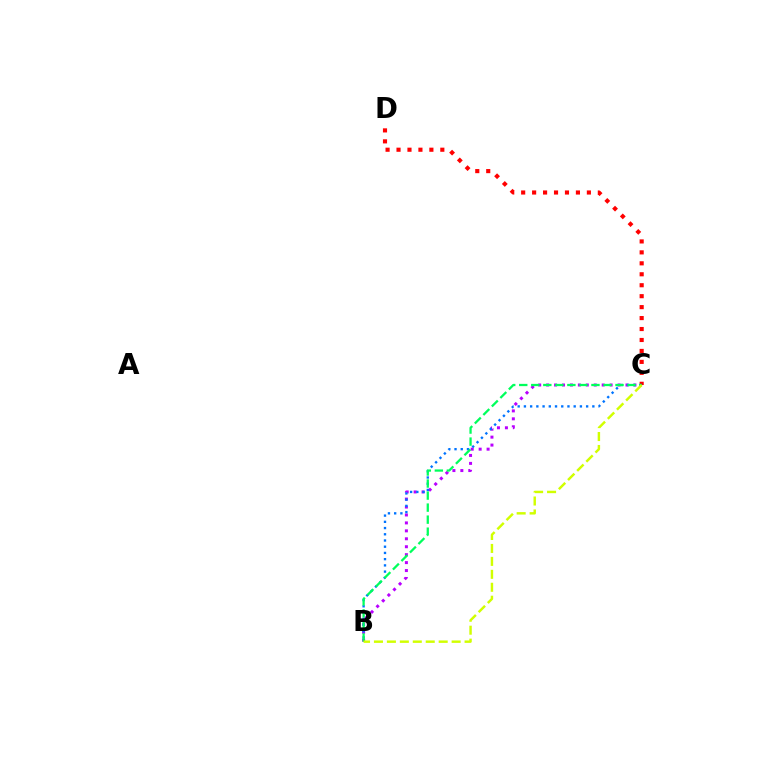{('B', 'C'): [{'color': '#b900ff', 'line_style': 'dotted', 'thickness': 2.16}, {'color': '#0074ff', 'line_style': 'dotted', 'thickness': 1.69}, {'color': '#00ff5c', 'line_style': 'dashed', 'thickness': 1.63}, {'color': '#d1ff00', 'line_style': 'dashed', 'thickness': 1.76}], ('C', 'D'): [{'color': '#ff0000', 'line_style': 'dotted', 'thickness': 2.98}]}